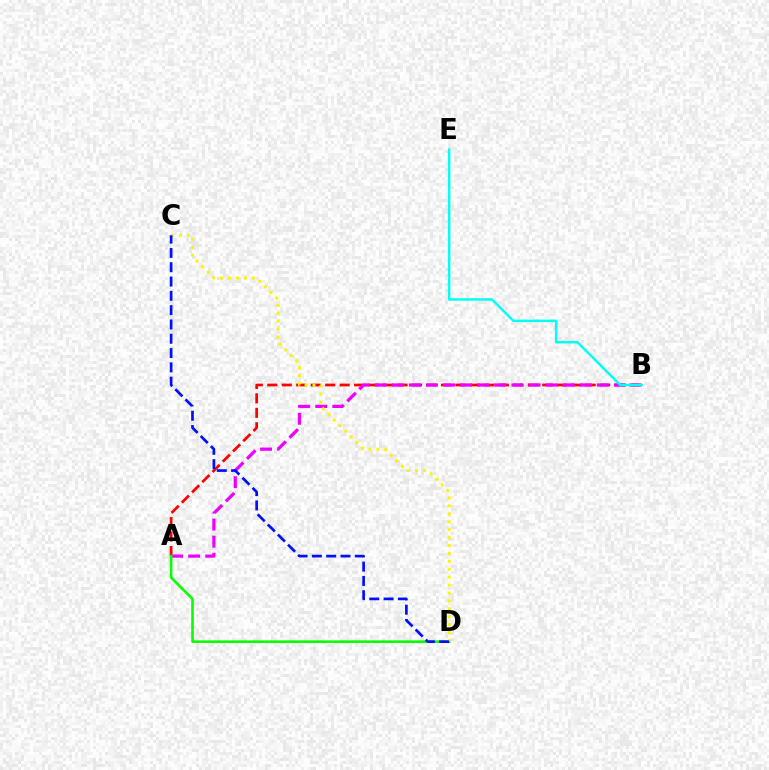{('A', 'B'): [{'color': '#ff0000', 'line_style': 'dashed', 'thickness': 1.97}, {'color': '#ee00ff', 'line_style': 'dashed', 'thickness': 2.32}], ('A', 'D'): [{'color': '#08ff00', 'line_style': 'solid', 'thickness': 1.87}], ('C', 'D'): [{'color': '#fcf500', 'line_style': 'dotted', 'thickness': 2.15}, {'color': '#0010ff', 'line_style': 'dashed', 'thickness': 1.94}], ('B', 'E'): [{'color': '#00fff6', 'line_style': 'solid', 'thickness': 1.79}]}